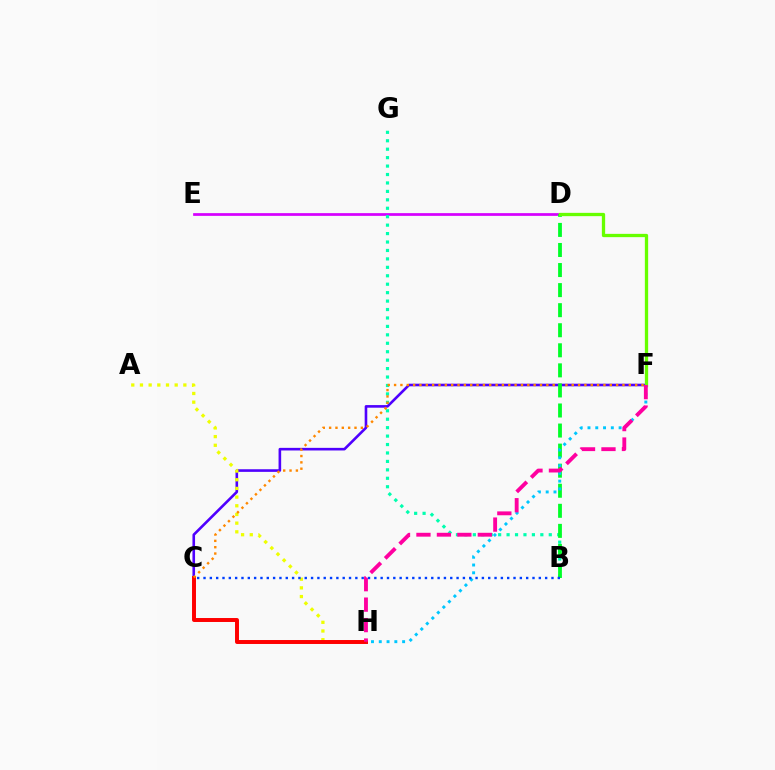{('D', 'E'): [{'color': '#d600ff', 'line_style': 'solid', 'thickness': 1.96}], ('C', 'F'): [{'color': '#4f00ff', 'line_style': 'solid', 'thickness': 1.88}, {'color': '#ff8800', 'line_style': 'dotted', 'thickness': 1.72}], ('A', 'H'): [{'color': '#eeff00', 'line_style': 'dotted', 'thickness': 2.36}], ('B', 'G'): [{'color': '#00ffaf', 'line_style': 'dotted', 'thickness': 2.29}], ('C', 'H'): [{'color': '#ff0000', 'line_style': 'solid', 'thickness': 2.85}], ('B', 'D'): [{'color': '#00ff27', 'line_style': 'dashed', 'thickness': 2.73}], ('F', 'H'): [{'color': '#00c7ff', 'line_style': 'dotted', 'thickness': 2.11}, {'color': '#ff00a0', 'line_style': 'dashed', 'thickness': 2.78}], ('D', 'F'): [{'color': '#66ff00', 'line_style': 'solid', 'thickness': 2.37}], ('B', 'C'): [{'color': '#003fff', 'line_style': 'dotted', 'thickness': 1.72}]}